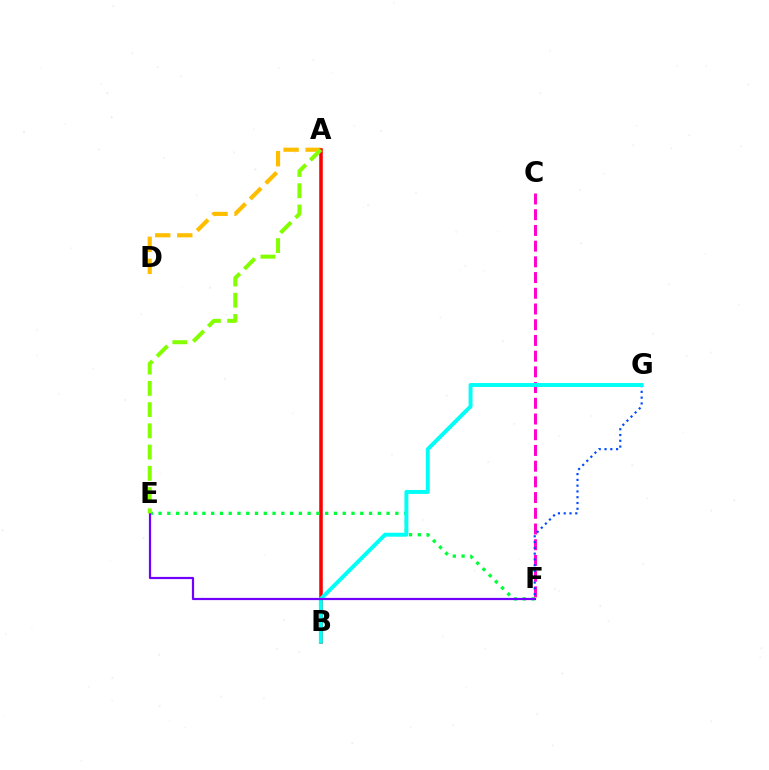{('A', 'D'): [{'color': '#ffbd00', 'line_style': 'dashed', 'thickness': 2.99}], ('C', 'F'): [{'color': '#ff00cf', 'line_style': 'dashed', 'thickness': 2.13}], ('A', 'B'): [{'color': '#ff0000', 'line_style': 'solid', 'thickness': 2.55}], ('F', 'G'): [{'color': '#004bff', 'line_style': 'dotted', 'thickness': 1.57}], ('E', 'F'): [{'color': '#00ff39', 'line_style': 'dotted', 'thickness': 2.38}, {'color': '#7200ff', 'line_style': 'solid', 'thickness': 1.58}], ('B', 'G'): [{'color': '#00fff6', 'line_style': 'solid', 'thickness': 2.83}], ('A', 'E'): [{'color': '#84ff00', 'line_style': 'dashed', 'thickness': 2.88}]}